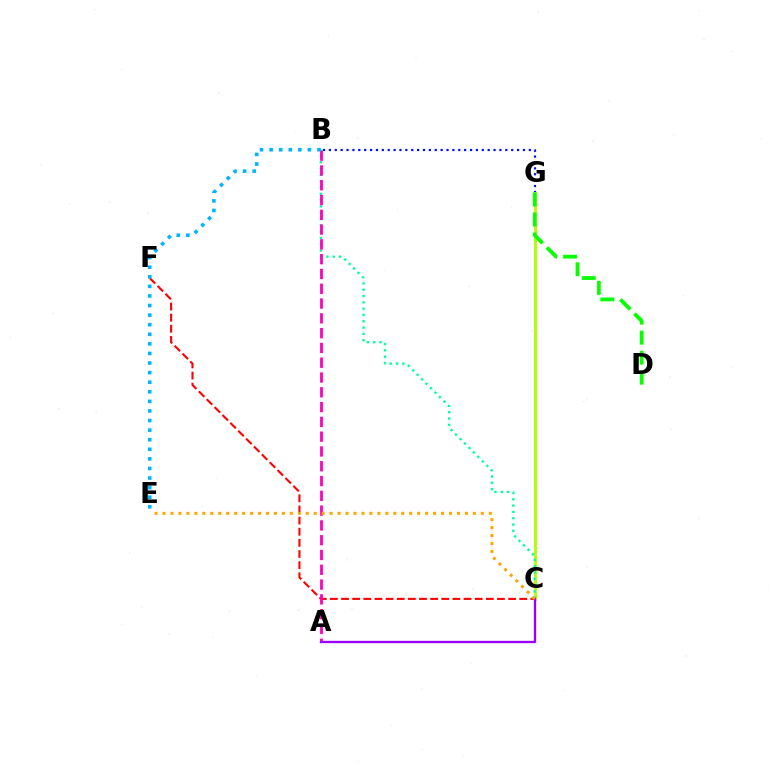{('B', 'G'): [{'color': '#0010ff', 'line_style': 'dotted', 'thickness': 1.6}], ('C', 'G'): [{'color': '#b3ff00', 'line_style': 'solid', 'thickness': 2.09}], ('B', 'C'): [{'color': '#00ff9d', 'line_style': 'dotted', 'thickness': 1.71}], ('D', 'G'): [{'color': '#08ff00', 'line_style': 'dashed', 'thickness': 2.72}], ('C', 'F'): [{'color': '#ff0000', 'line_style': 'dashed', 'thickness': 1.51}], ('A', 'B'): [{'color': '#ff00bd', 'line_style': 'dashed', 'thickness': 2.01}], ('B', 'E'): [{'color': '#00b5ff', 'line_style': 'dotted', 'thickness': 2.6}], ('A', 'C'): [{'color': '#9b00ff', 'line_style': 'solid', 'thickness': 1.68}], ('C', 'E'): [{'color': '#ffa500', 'line_style': 'dotted', 'thickness': 2.16}]}